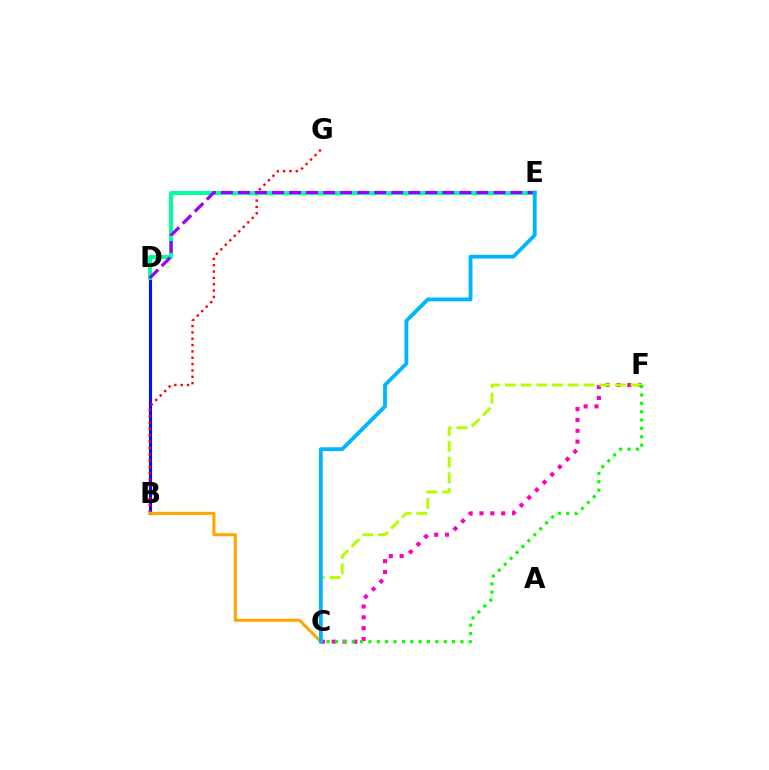{('B', 'D'): [{'color': '#0010ff', 'line_style': 'solid', 'thickness': 2.24}], ('B', 'G'): [{'color': '#ff0000', 'line_style': 'dotted', 'thickness': 1.72}], ('C', 'F'): [{'color': '#ff00bd', 'line_style': 'dotted', 'thickness': 2.95}, {'color': '#b3ff00', 'line_style': 'dashed', 'thickness': 2.14}, {'color': '#08ff00', 'line_style': 'dotted', 'thickness': 2.27}], ('D', 'E'): [{'color': '#00ff9d', 'line_style': 'solid', 'thickness': 2.85}, {'color': '#9b00ff', 'line_style': 'dashed', 'thickness': 2.31}], ('B', 'C'): [{'color': '#ffa500', 'line_style': 'solid', 'thickness': 2.2}], ('C', 'E'): [{'color': '#00b5ff', 'line_style': 'solid', 'thickness': 2.74}]}